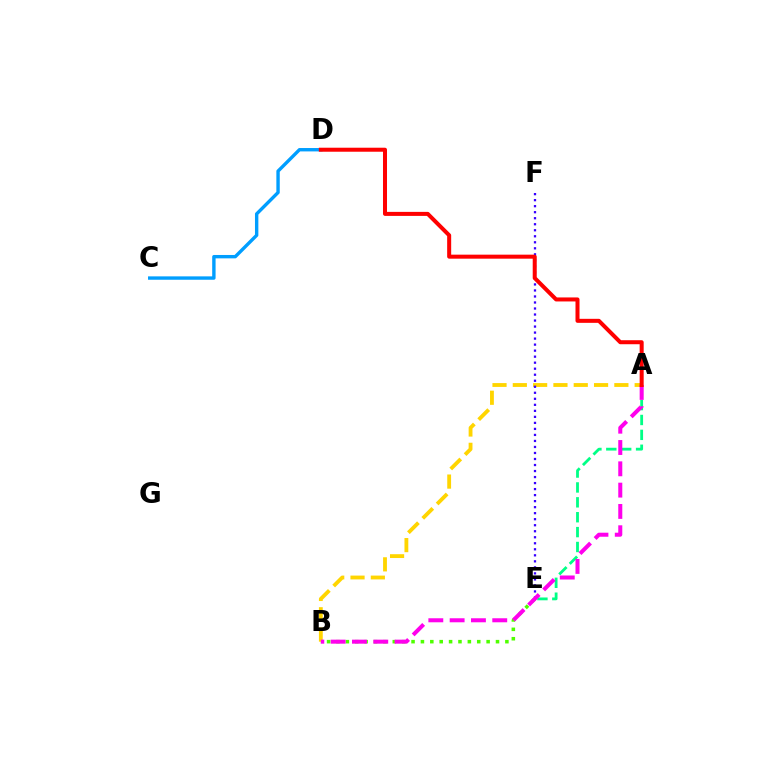{('A', 'E'): [{'color': '#00ff86', 'line_style': 'dashed', 'thickness': 2.02}], ('C', 'D'): [{'color': '#009eff', 'line_style': 'solid', 'thickness': 2.44}], ('B', 'E'): [{'color': '#4fff00', 'line_style': 'dotted', 'thickness': 2.55}], ('A', 'B'): [{'color': '#ffd500', 'line_style': 'dashed', 'thickness': 2.76}, {'color': '#ff00ed', 'line_style': 'dashed', 'thickness': 2.89}], ('E', 'F'): [{'color': '#3700ff', 'line_style': 'dotted', 'thickness': 1.64}], ('A', 'D'): [{'color': '#ff0000', 'line_style': 'solid', 'thickness': 2.89}]}